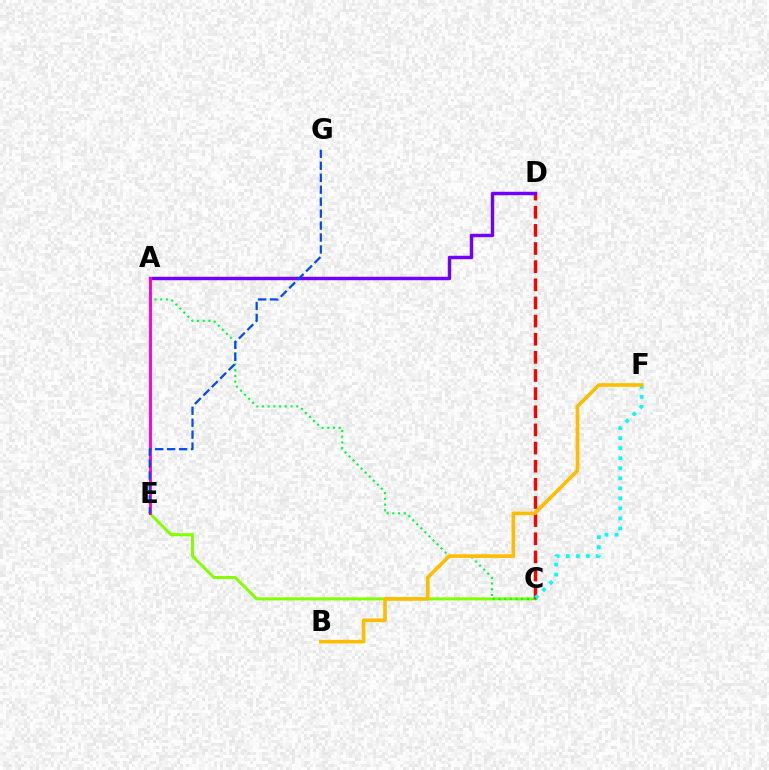{('C', 'E'): [{'color': '#84ff00', 'line_style': 'solid', 'thickness': 2.17}], ('C', 'D'): [{'color': '#ff0000', 'line_style': 'dashed', 'thickness': 2.46}], ('A', 'D'): [{'color': '#7200ff', 'line_style': 'solid', 'thickness': 2.47}], ('A', 'C'): [{'color': '#00ff39', 'line_style': 'dotted', 'thickness': 1.55}], ('A', 'E'): [{'color': '#ff00cf', 'line_style': 'solid', 'thickness': 2.07}], ('C', 'F'): [{'color': '#00fff6', 'line_style': 'dotted', 'thickness': 2.72}], ('E', 'G'): [{'color': '#004bff', 'line_style': 'dashed', 'thickness': 1.62}], ('B', 'F'): [{'color': '#ffbd00', 'line_style': 'solid', 'thickness': 2.61}]}